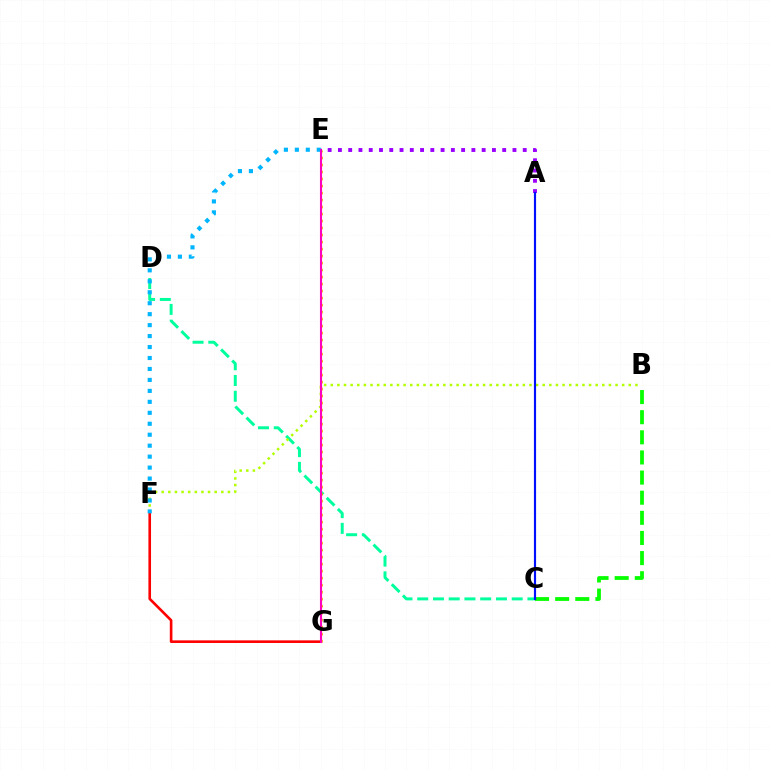{('C', 'D'): [{'color': '#00ff9d', 'line_style': 'dashed', 'thickness': 2.14}], ('B', 'F'): [{'color': '#b3ff00', 'line_style': 'dotted', 'thickness': 1.8}], ('F', 'G'): [{'color': '#ff0000', 'line_style': 'solid', 'thickness': 1.89}], ('E', 'G'): [{'color': '#ffa500', 'line_style': 'dotted', 'thickness': 1.9}, {'color': '#ff00bd', 'line_style': 'solid', 'thickness': 1.51}], ('E', 'F'): [{'color': '#00b5ff', 'line_style': 'dotted', 'thickness': 2.98}], ('B', 'C'): [{'color': '#08ff00', 'line_style': 'dashed', 'thickness': 2.73}], ('A', 'E'): [{'color': '#9b00ff', 'line_style': 'dotted', 'thickness': 2.79}], ('A', 'C'): [{'color': '#0010ff', 'line_style': 'solid', 'thickness': 1.56}]}